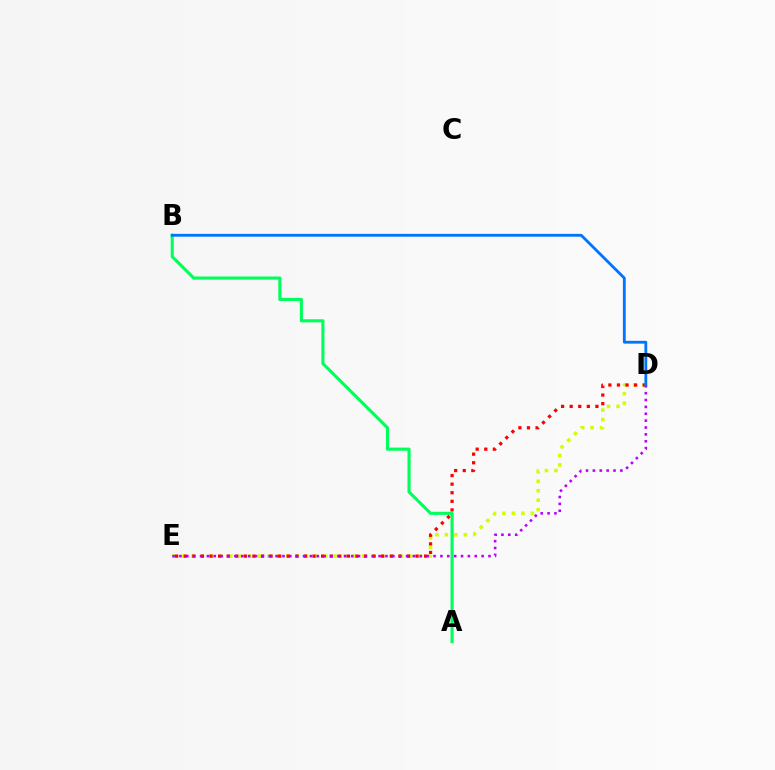{('D', 'E'): [{'color': '#d1ff00', 'line_style': 'dotted', 'thickness': 2.58}, {'color': '#ff0000', 'line_style': 'dotted', 'thickness': 2.33}, {'color': '#b900ff', 'line_style': 'dotted', 'thickness': 1.87}], ('A', 'B'): [{'color': '#00ff5c', 'line_style': 'solid', 'thickness': 2.24}], ('B', 'D'): [{'color': '#0074ff', 'line_style': 'solid', 'thickness': 2.03}]}